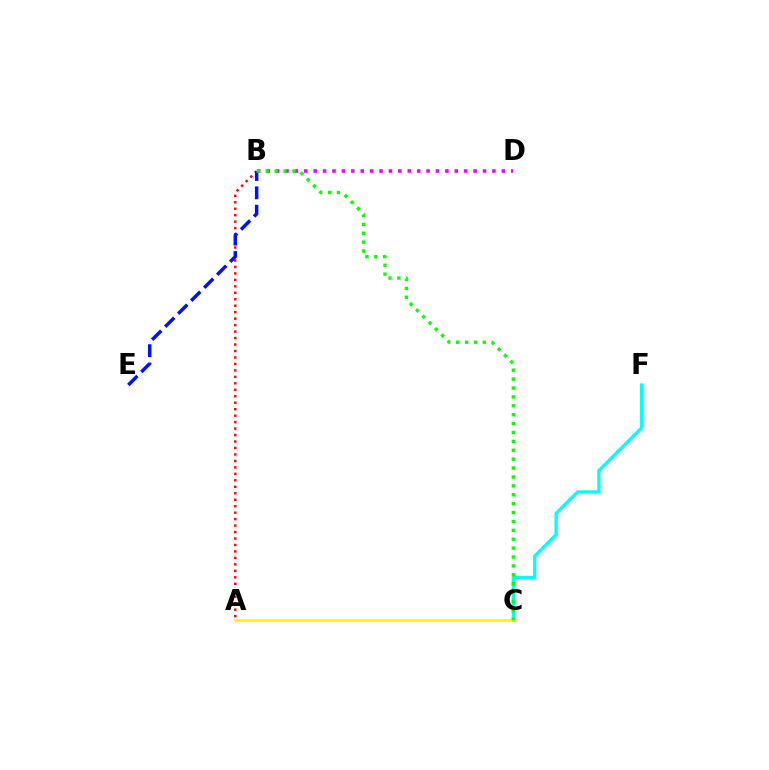{('A', 'B'): [{'color': '#ff0000', 'line_style': 'dotted', 'thickness': 1.76}], ('C', 'F'): [{'color': '#00fff6', 'line_style': 'solid', 'thickness': 2.36}], ('B', 'D'): [{'color': '#ee00ff', 'line_style': 'dotted', 'thickness': 2.56}], ('A', 'C'): [{'color': '#fcf500', 'line_style': 'solid', 'thickness': 1.83}], ('B', 'E'): [{'color': '#0010ff', 'line_style': 'dashed', 'thickness': 2.5}], ('B', 'C'): [{'color': '#08ff00', 'line_style': 'dotted', 'thickness': 2.42}]}